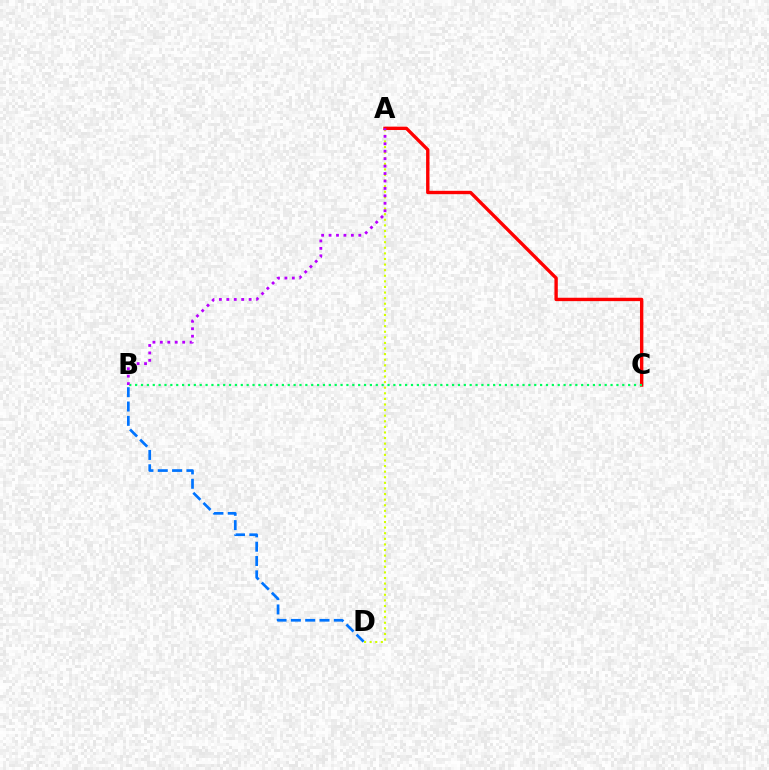{('A', 'D'): [{'color': '#d1ff00', 'line_style': 'dotted', 'thickness': 1.52}], ('A', 'C'): [{'color': '#ff0000', 'line_style': 'solid', 'thickness': 2.43}], ('B', 'D'): [{'color': '#0074ff', 'line_style': 'dashed', 'thickness': 1.95}], ('B', 'C'): [{'color': '#00ff5c', 'line_style': 'dotted', 'thickness': 1.59}], ('A', 'B'): [{'color': '#b900ff', 'line_style': 'dotted', 'thickness': 2.02}]}